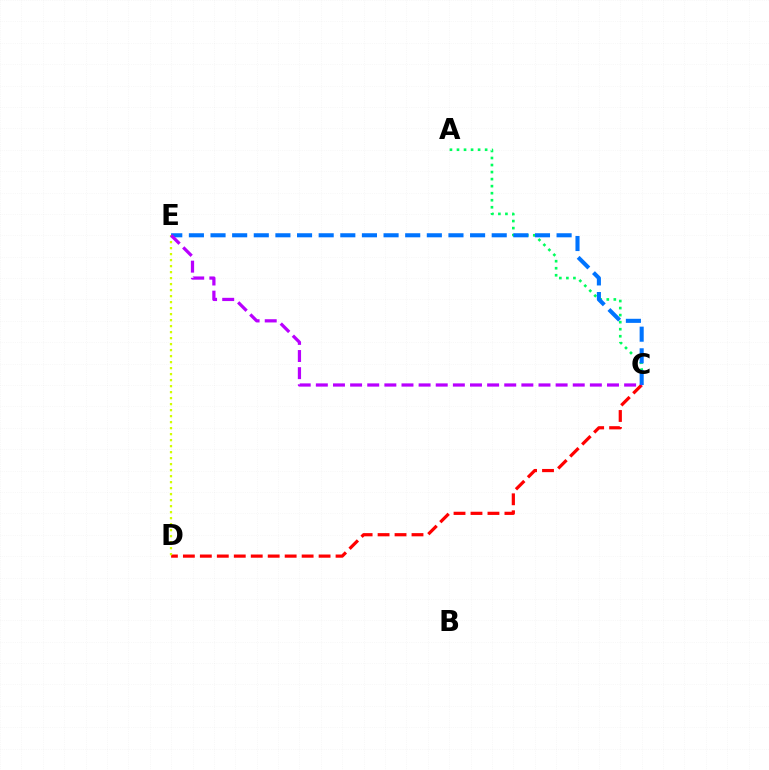{('A', 'C'): [{'color': '#00ff5c', 'line_style': 'dotted', 'thickness': 1.91}], ('C', 'D'): [{'color': '#ff0000', 'line_style': 'dashed', 'thickness': 2.3}], ('C', 'E'): [{'color': '#0074ff', 'line_style': 'dashed', 'thickness': 2.94}, {'color': '#b900ff', 'line_style': 'dashed', 'thickness': 2.33}], ('D', 'E'): [{'color': '#d1ff00', 'line_style': 'dotted', 'thickness': 1.63}]}